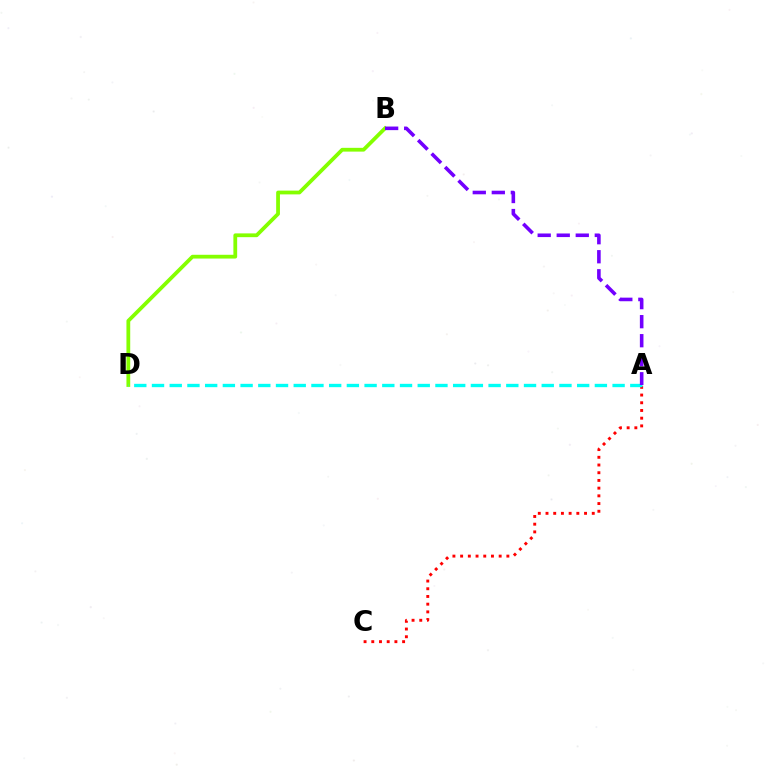{('B', 'D'): [{'color': '#84ff00', 'line_style': 'solid', 'thickness': 2.72}], ('A', 'C'): [{'color': '#ff0000', 'line_style': 'dotted', 'thickness': 2.09}], ('A', 'D'): [{'color': '#00fff6', 'line_style': 'dashed', 'thickness': 2.41}], ('A', 'B'): [{'color': '#7200ff', 'line_style': 'dashed', 'thickness': 2.59}]}